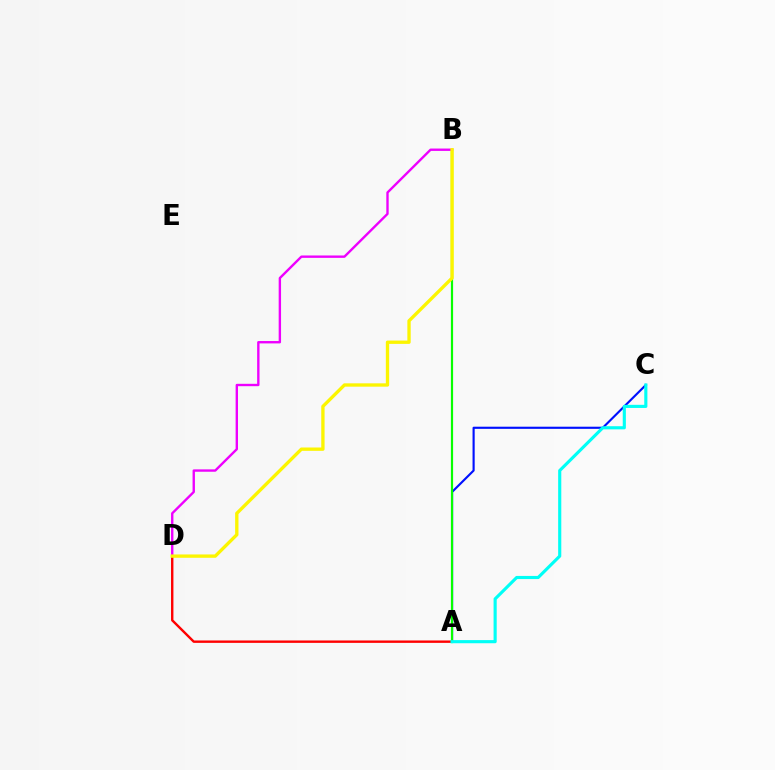{('A', 'C'): [{'color': '#0010ff', 'line_style': 'solid', 'thickness': 1.54}, {'color': '#00fff6', 'line_style': 'solid', 'thickness': 2.25}], ('A', 'D'): [{'color': '#ff0000', 'line_style': 'solid', 'thickness': 1.72}], ('A', 'B'): [{'color': '#08ff00', 'line_style': 'solid', 'thickness': 1.58}], ('B', 'D'): [{'color': '#ee00ff', 'line_style': 'solid', 'thickness': 1.71}, {'color': '#fcf500', 'line_style': 'solid', 'thickness': 2.4}]}